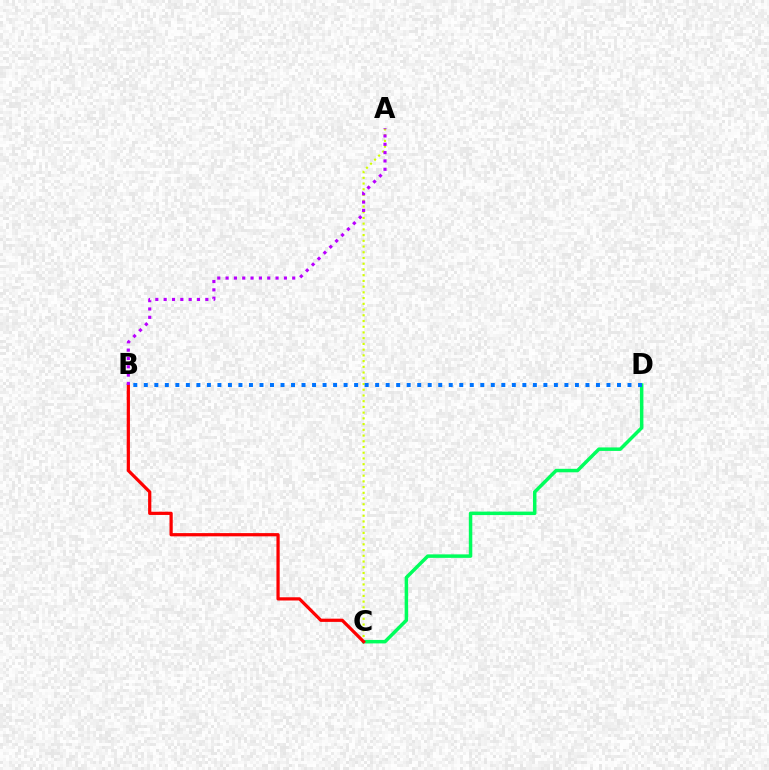{('A', 'C'): [{'color': '#d1ff00', 'line_style': 'dotted', 'thickness': 1.56}], ('C', 'D'): [{'color': '#00ff5c', 'line_style': 'solid', 'thickness': 2.51}], ('B', 'C'): [{'color': '#ff0000', 'line_style': 'solid', 'thickness': 2.33}], ('A', 'B'): [{'color': '#b900ff', 'line_style': 'dotted', 'thickness': 2.26}], ('B', 'D'): [{'color': '#0074ff', 'line_style': 'dotted', 'thickness': 2.86}]}